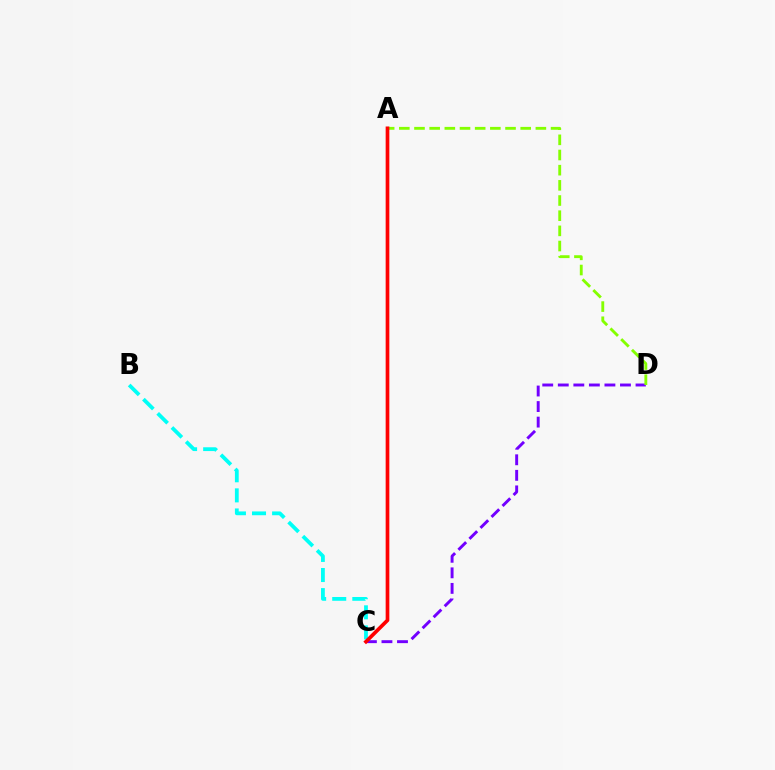{('B', 'C'): [{'color': '#00fff6', 'line_style': 'dashed', 'thickness': 2.73}], ('C', 'D'): [{'color': '#7200ff', 'line_style': 'dashed', 'thickness': 2.11}], ('A', 'D'): [{'color': '#84ff00', 'line_style': 'dashed', 'thickness': 2.06}], ('A', 'C'): [{'color': '#ff0000', 'line_style': 'solid', 'thickness': 2.65}]}